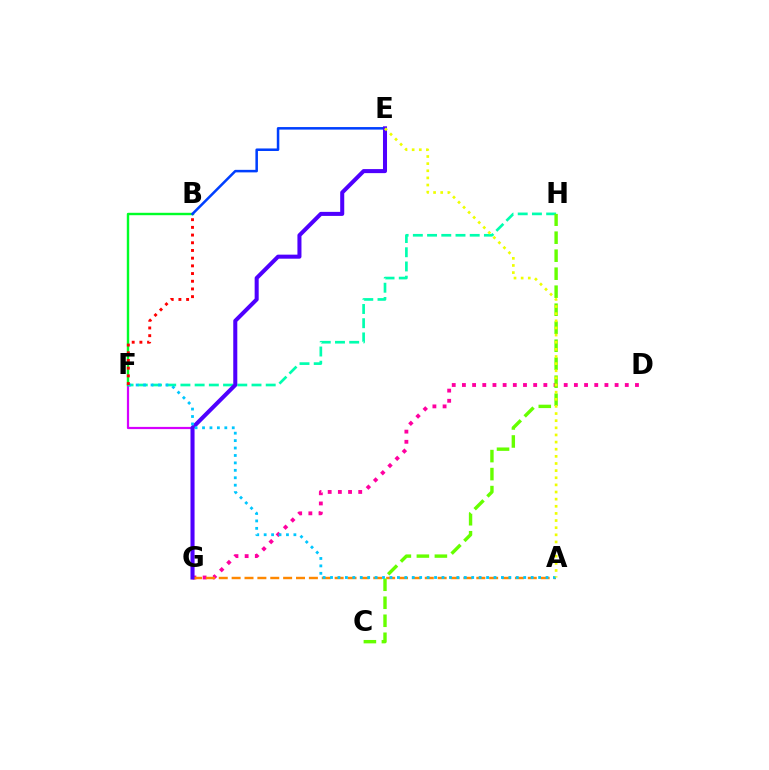{('F', 'H'): [{'color': '#00ffaf', 'line_style': 'dashed', 'thickness': 1.93}], ('F', 'G'): [{'color': '#d600ff', 'line_style': 'solid', 'thickness': 1.59}], ('B', 'F'): [{'color': '#00ff27', 'line_style': 'solid', 'thickness': 1.74}, {'color': '#ff0000', 'line_style': 'dotted', 'thickness': 2.09}], ('B', 'E'): [{'color': '#003fff', 'line_style': 'solid', 'thickness': 1.82}], ('D', 'G'): [{'color': '#ff00a0', 'line_style': 'dotted', 'thickness': 2.77}], ('A', 'G'): [{'color': '#ff8800', 'line_style': 'dashed', 'thickness': 1.75}], ('E', 'G'): [{'color': '#4f00ff', 'line_style': 'solid', 'thickness': 2.91}], ('C', 'H'): [{'color': '#66ff00', 'line_style': 'dashed', 'thickness': 2.45}], ('A', 'F'): [{'color': '#00c7ff', 'line_style': 'dotted', 'thickness': 2.02}], ('A', 'E'): [{'color': '#eeff00', 'line_style': 'dotted', 'thickness': 1.94}]}